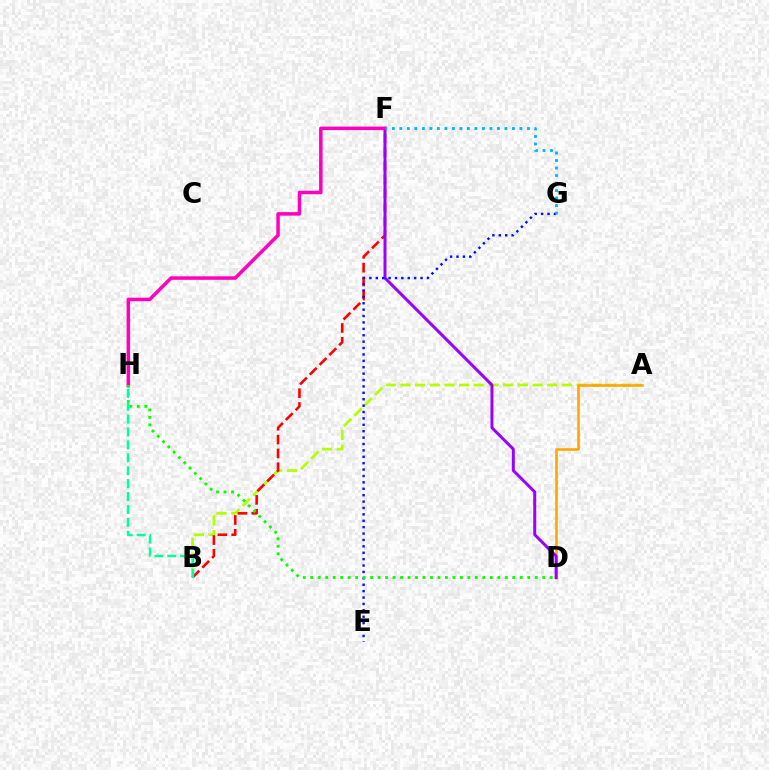{('A', 'B'): [{'color': '#b3ff00', 'line_style': 'dashed', 'thickness': 1.99}], ('A', 'D'): [{'color': '#ffa500', 'line_style': 'solid', 'thickness': 1.84}], ('B', 'F'): [{'color': '#ff0000', 'line_style': 'dashed', 'thickness': 1.88}], ('D', 'F'): [{'color': '#9b00ff', 'line_style': 'solid', 'thickness': 2.14}], ('E', 'G'): [{'color': '#0010ff', 'line_style': 'dotted', 'thickness': 1.74}], ('F', 'H'): [{'color': '#ff00bd', 'line_style': 'solid', 'thickness': 2.52}], ('D', 'H'): [{'color': '#08ff00', 'line_style': 'dotted', 'thickness': 2.03}], ('F', 'G'): [{'color': '#00b5ff', 'line_style': 'dotted', 'thickness': 2.04}], ('B', 'H'): [{'color': '#00ff9d', 'line_style': 'dashed', 'thickness': 1.75}]}